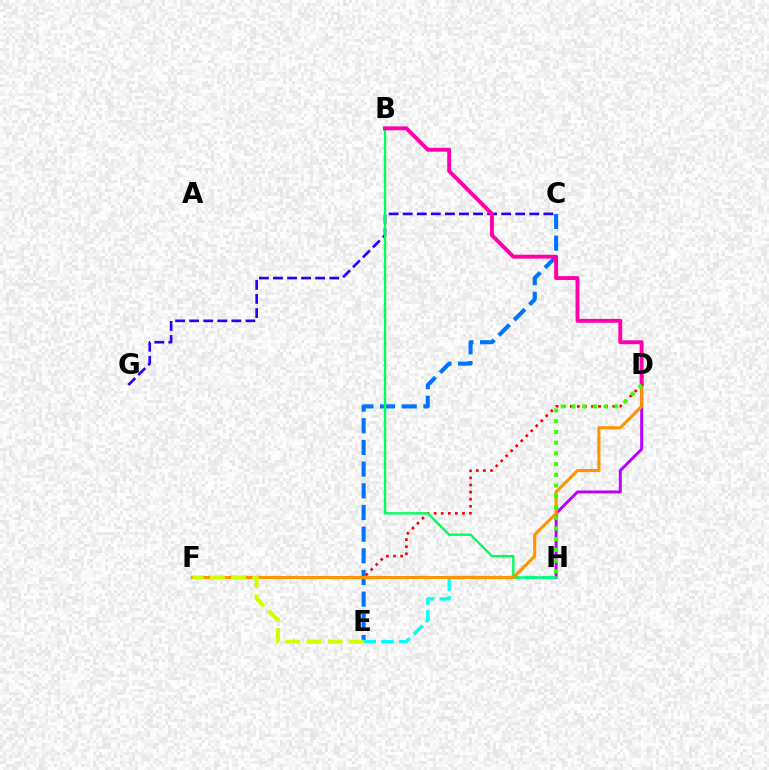{('C', 'E'): [{'color': '#0074ff', 'line_style': 'dashed', 'thickness': 2.94}], ('D', 'F'): [{'color': '#ff0000', 'line_style': 'dotted', 'thickness': 1.93}, {'color': '#ff9400', 'line_style': 'solid', 'thickness': 2.23}], ('D', 'H'): [{'color': '#b900ff', 'line_style': 'solid', 'thickness': 2.11}, {'color': '#3dff00', 'line_style': 'dotted', 'thickness': 2.91}], ('C', 'G'): [{'color': '#2500ff', 'line_style': 'dashed', 'thickness': 1.91}], ('E', 'H'): [{'color': '#00fff6', 'line_style': 'dashed', 'thickness': 2.4}], ('B', 'H'): [{'color': '#00ff5c', 'line_style': 'solid', 'thickness': 1.7}], ('B', 'D'): [{'color': '#ff00ac', 'line_style': 'solid', 'thickness': 2.81}], ('E', 'F'): [{'color': '#d1ff00', 'line_style': 'dashed', 'thickness': 2.88}]}